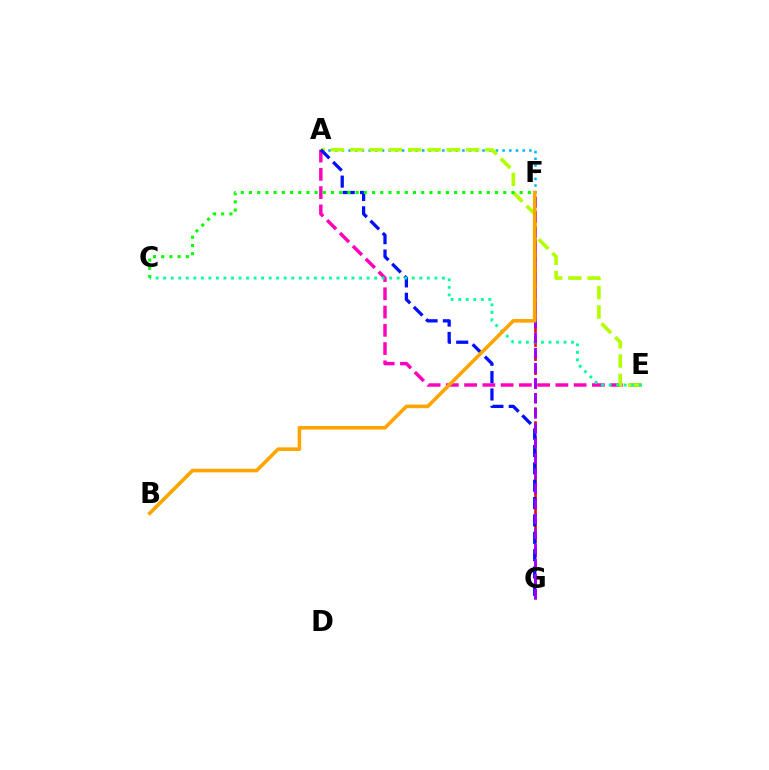{('A', 'E'): [{'color': '#ff00bd', 'line_style': 'dashed', 'thickness': 2.48}, {'color': '#b3ff00', 'line_style': 'dashed', 'thickness': 2.62}], ('A', 'F'): [{'color': '#00b5ff', 'line_style': 'dotted', 'thickness': 1.82}], ('F', 'G'): [{'color': '#ff0000', 'line_style': 'dashed', 'thickness': 1.91}, {'color': '#9b00ff', 'line_style': 'dashed', 'thickness': 2.05}], ('A', 'G'): [{'color': '#0010ff', 'line_style': 'dashed', 'thickness': 2.36}], ('C', 'E'): [{'color': '#00ff9d', 'line_style': 'dotted', 'thickness': 2.05}], ('C', 'F'): [{'color': '#08ff00', 'line_style': 'dotted', 'thickness': 2.23}], ('B', 'F'): [{'color': '#ffa500', 'line_style': 'solid', 'thickness': 2.59}]}